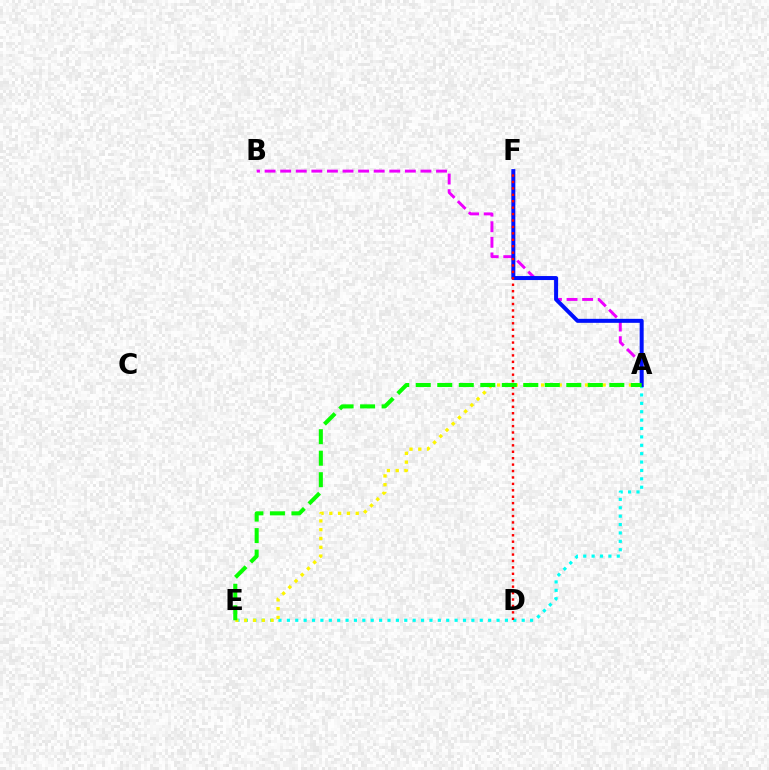{('A', 'B'): [{'color': '#ee00ff', 'line_style': 'dashed', 'thickness': 2.12}], ('A', 'E'): [{'color': '#00fff6', 'line_style': 'dotted', 'thickness': 2.28}, {'color': '#fcf500', 'line_style': 'dotted', 'thickness': 2.39}, {'color': '#08ff00', 'line_style': 'dashed', 'thickness': 2.92}], ('A', 'F'): [{'color': '#0010ff', 'line_style': 'solid', 'thickness': 2.88}], ('D', 'F'): [{'color': '#ff0000', 'line_style': 'dotted', 'thickness': 1.75}]}